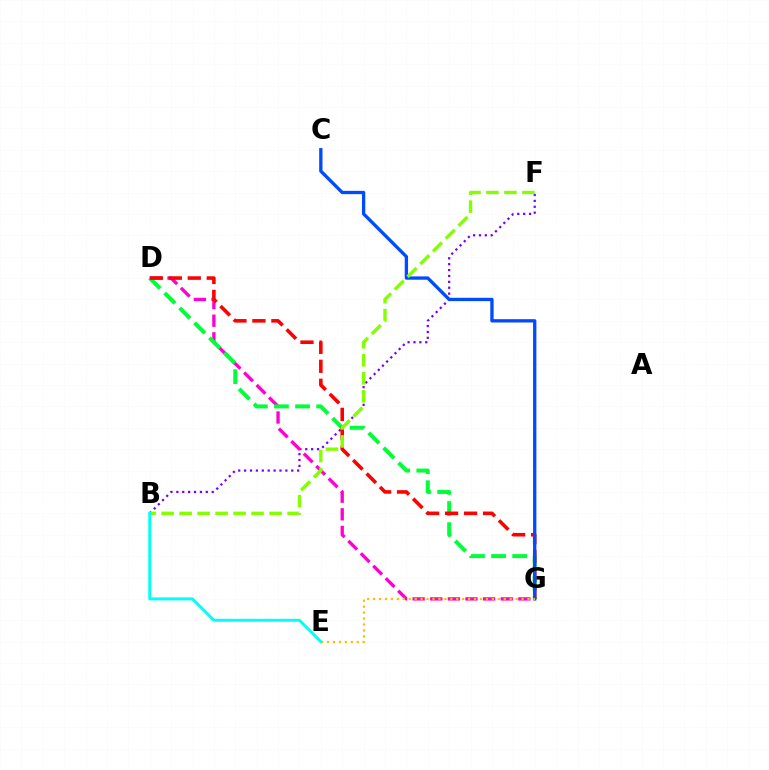{('B', 'F'): [{'color': '#7200ff', 'line_style': 'dotted', 'thickness': 1.6}, {'color': '#84ff00', 'line_style': 'dashed', 'thickness': 2.45}], ('D', 'G'): [{'color': '#ff00cf', 'line_style': 'dashed', 'thickness': 2.39}, {'color': '#00ff39', 'line_style': 'dashed', 'thickness': 2.87}, {'color': '#ff0000', 'line_style': 'dashed', 'thickness': 2.58}], ('C', 'G'): [{'color': '#004bff', 'line_style': 'solid', 'thickness': 2.39}], ('E', 'G'): [{'color': '#ffbd00', 'line_style': 'dotted', 'thickness': 1.61}], ('B', 'E'): [{'color': '#00fff6', 'line_style': 'solid', 'thickness': 2.11}]}